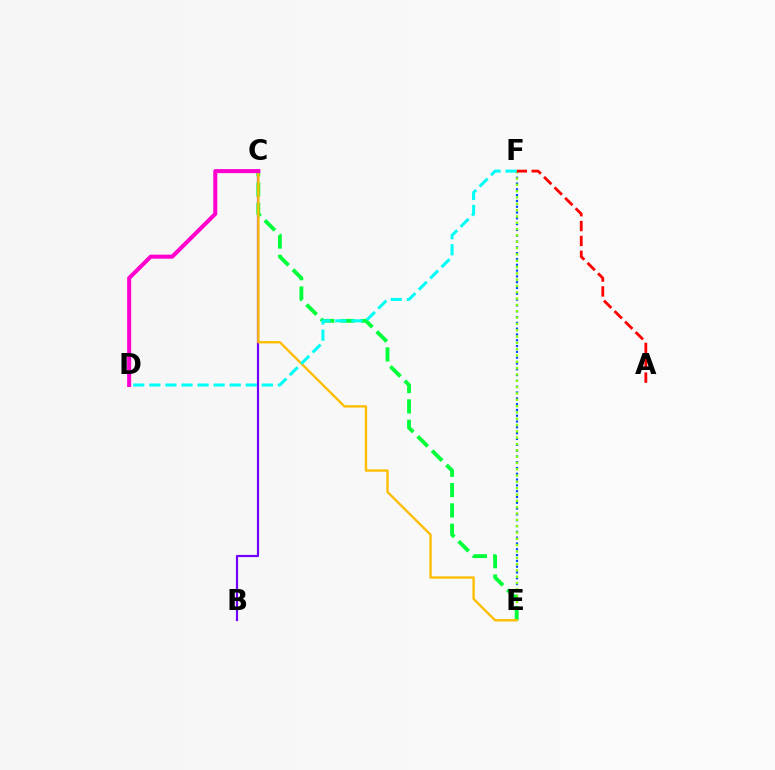{('B', 'C'): [{'color': '#7200ff', 'line_style': 'solid', 'thickness': 1.57}], ('E', 'F'): [{'color': '#004bff', 'line_style': 'dotted', 'thickness': 1.58}, {'color': '#84ff00', 'line_style': 'dotted', 'thickness': 1.72}], ('C', 'E'): [{'color': '#00ff39', 'line_style': 'dashed', 'thickness': 2.76}, {'color': '#ffbd00', 'line_style': 'solid', 'thickness': 1.7}], ('A', 'F'): [{'color': '#ff0000', 'line_style': 'dashed', 'thickness': 2.02}], ('D', 'F'): [{'color': '#00fff6', 'line_style': 'dashed', 'thickness': 2.18}], ('C', 'D'): [{'color': '#ff00cf', 'line_style': 'solid', 'thickness': 2.91}]}